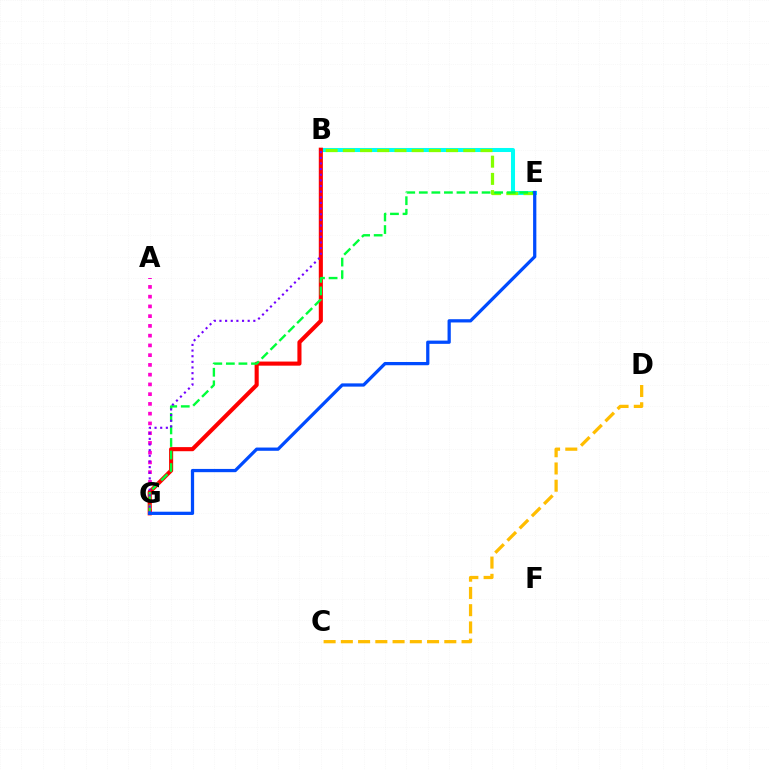{('C', 'D'): [{'color': '#ffbd00', 'line_style': 'dashed', 'thickness': 2.34}], ('A', 'G'): [{'color': '#ff00cf', 'line_style': 'dotted', 'thickness': 2.65}], ('B', 'E'): [{'color': '#00fff6', 'line_style': 'solid', 'thickness': 2.91}, {'color': '#84ff00', 'line_style': 'dashed', 'thickness': 2.34}], ('B', 'G'): [{'color': '#ff0000', 'line_style': 'solid', 'thickness': 2.95}, {'color': '#7200ff', 'line_style': 'dotted', 'thickness': 1.53}], ('E', 'G'): [{'color': '#00ff39', 'line_style': 'dashed', 'thickness': 1.71}, {'color': '#004bff', 'line_style': 'solid', 'thickness': 2.34}]}